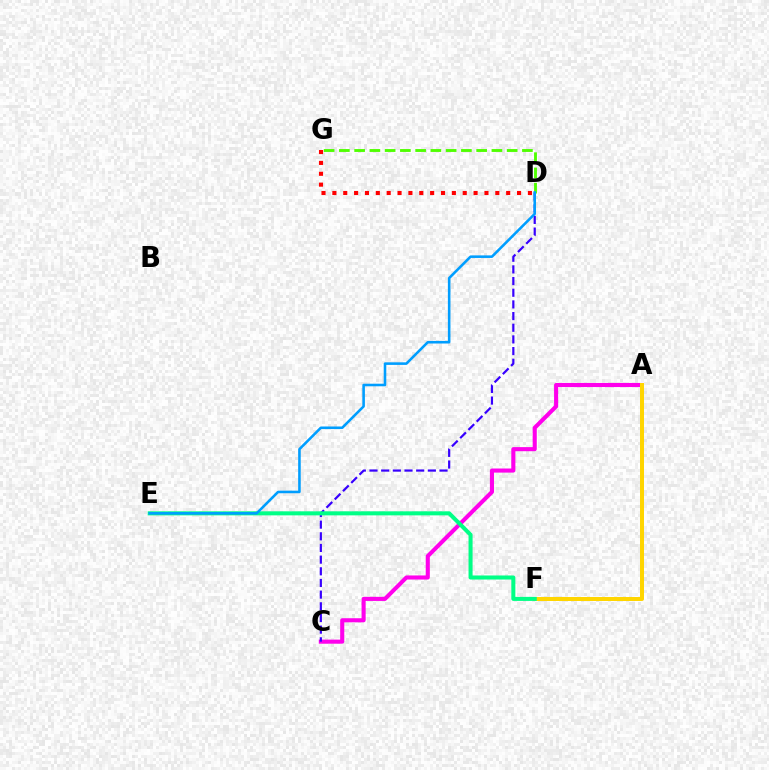{('A', 'C'): [{'color': '#ff00ed', 'line_style': 'solid', 'thickness': 2.95}], ('A', 'F'): [{'color': '#ffd500', 'line_style': 'solid', 'thickness': 2.88}], ('C', 'D'): [{'color': '#3700ff', 'line_style': 'dashed', 'thickness': 1.59}], ('E', 'F'): [{'color': '#00ff86', 'line_style': 'solid', 'thickness': 2.91}], ('D', 'G'): [{'color': '#4fff00', 'line_style': 'dashed', 'thickness': 2.07}, {'color': '#ff0000', 'line_style': 'dotted', 'thickness': 2.95}], ('D', 'E'): [{'color': '#009eff', 'line_style': 'solid', 'thickness': 1.86}]}